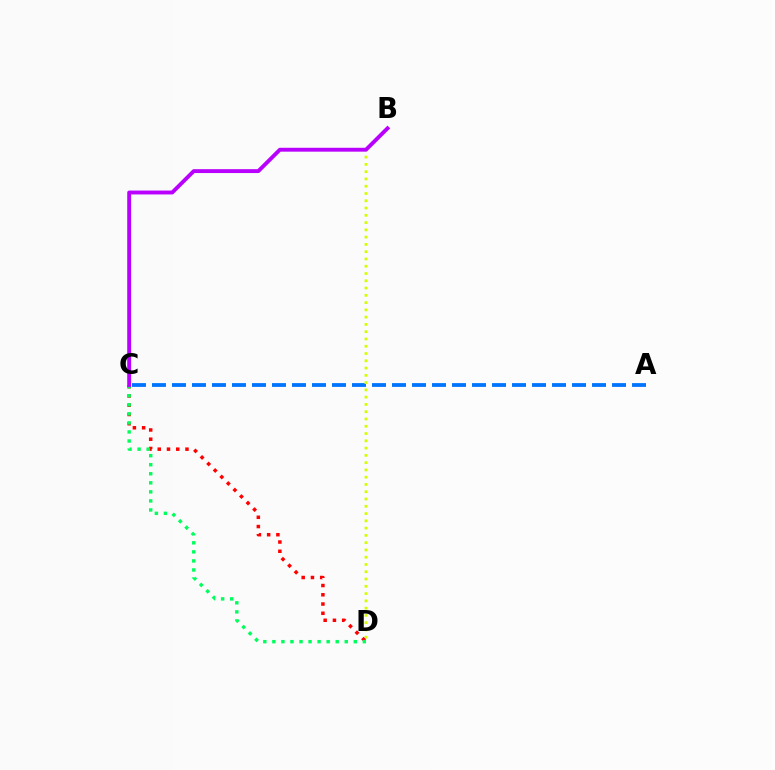{('A', 'C'): [{'color': '#0074ff', 'line_style': 'dashed', 'thickness': 2.72}], ('B', 'D'): [{'color': '#d1ff00', 'line_style': 'dotted', 'thickness': 1.98}], ('C', 'D'): [{'color': '#ff0000', 'line_style': 'dotted', 'thickness': 2.51}, {'color': '#00ff5c', 'line_style': 'dotted', 'thickness': 2.46}], ('B', 'C'): [{'color': '#b900ff', 'line_style': 'solid', 'thickness': 2.8}]}